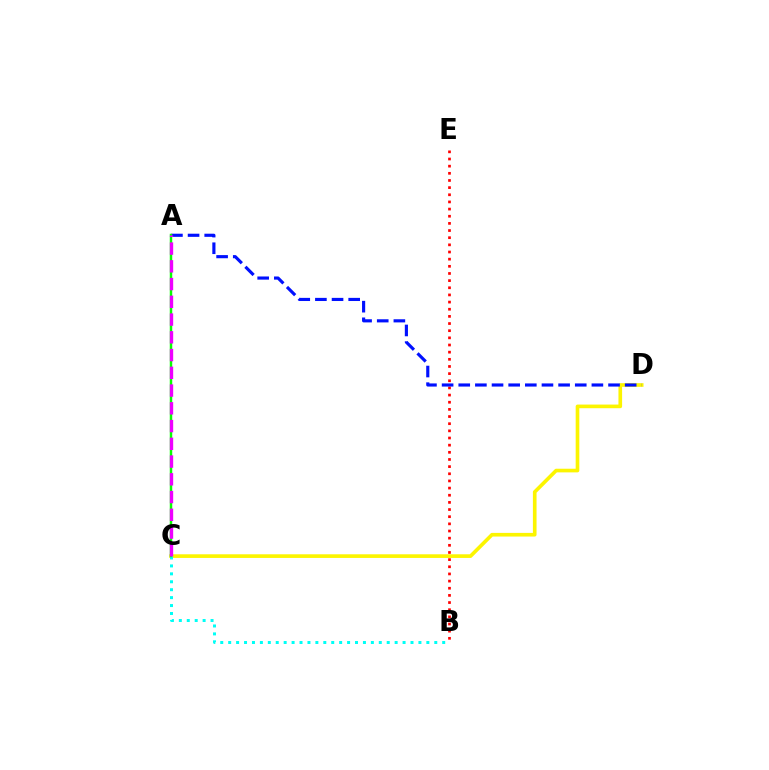{('B', 'E'): [{'color': '#ff0000', 'line_style': 'dotted', 'thickness': 1.94}], ('C', 'D'): [{'color': '#fcf500', 'line_style': 'solid', 'thickness': 2.63}], ('B', 'C'): [{'color': '#00fff6', 'line_style': 'dotted', 'thickness': 2.15}], ('A', 'D'): [{'color': '#0010ff', 'line_style': 'dashed', 'thickness': 2.26}], ('A', 'C'): [{'color': '#08ff00', 'line_style': 'solid', 'thickness': 1.77}, {'color': '#ee00ff', 'line_style': 'dashed', 'thickness': 2.41}]}